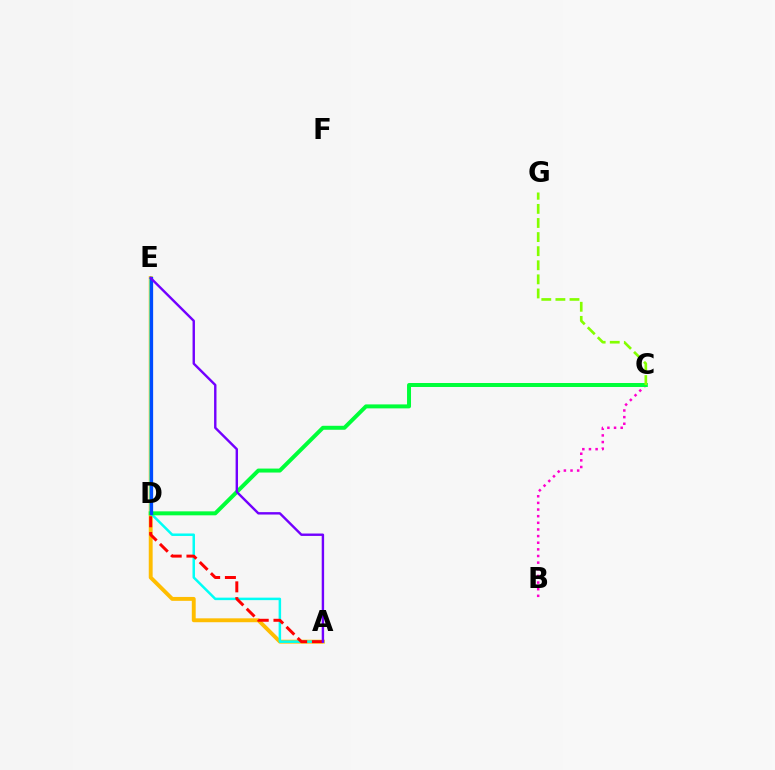{('A', 'E'): [{'color': '#ffbd00', 'line_style': 'solid', 'thickness': 2.8}, {'color': '#00fff6', 'line_style': 'solid', 'thickness': 1.8}, {'color': '#7200ff', 'line_style': 'solid', 'thickness': 1.73}], ('B', 'C'): [{'color': '#ff00cf', 'line_style': 'dotted', 'thickness': 1.8}], ('A', 'D'): [{'color': '#ff0000', 'line_style': 'dashed', 'thickness': 2.14}], ('C', 'D'): [{'color': '#00ff39', 'line_style': 'solid', 'thickness': 2.86}], ('C', 'G'): [{'color': '#84ff00', 'line_style': 'dashed', 'thickness': 1.91}], ('D', 'E'): [{'color': '#004bff', 'line_style': 'solid', 'thickness': 2.34}]}